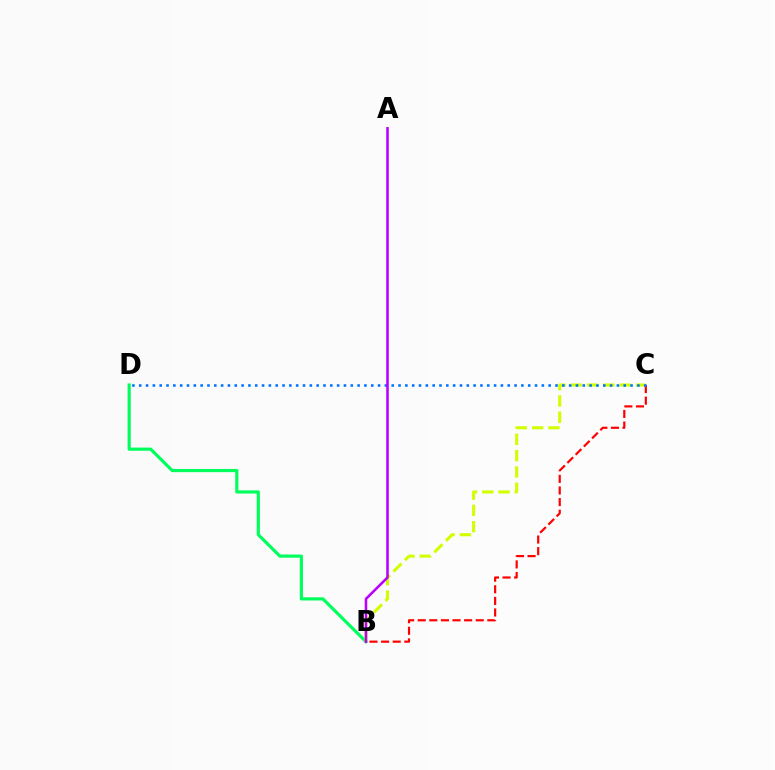{('B', 'D'): [{'color': '#00ff5c', 'line_style': 'solid', 'thickness': 2.28}], ('B', 'C'): [{'color': '#ff0000', 'line_style': 'dashed', 'thickness': 1.58}, {'color': '#d1ff00', 'line_style': 'dashed', 'thickness': 2.21}], ('C', 'D'): [{'color': '#0074ff', 'line_style': 'dotted', 'thickness': 1.85}], ('A', 'B'): [{'color': '#b900ff', 'line_style': 'solid', 'thickness': 1.85}]}